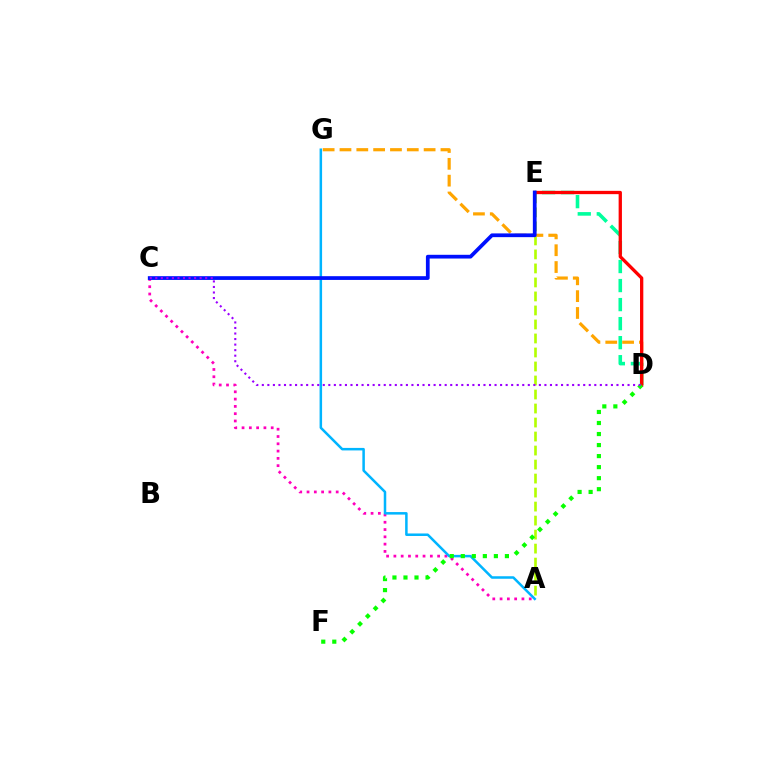{('A', 'C'): [{'color': '#ff00bd', 'line_style': 'dotted', 'thickness': 1.98}], ('D', 'E'): [{'color': '#00ff9d', 'line_style': 'dashed', 'thickness': 2.59}, {'color': '#ff0000', 'line_style': 'solid', 'thickness': 2.38}], ('A', 'E'): [{'color': '#b3ff00', 'line_style': 'dashed', 'thickness': 1.9}], ('D', 'G'): [{'color': '#ffa500', 'line_style': 'dashed', 'thickness': 2.29}], ('A', 'G'): [{'color': '#00b5ff', 'line_style': 'solid', 'thickness': 1.81}], ('D', 'F'): [{'color': '#08ff00', 'line_style': 'dotted', 'thickness': 3.0}], ('C', 'E'): [{'color': '#0010ff', 'line_style': 'solid', 'thickness': 2.69}], ('C', 'D'): [{'color': '#9b00ff', 'line_style': 'dotted', 'thickness': 1.51}]}